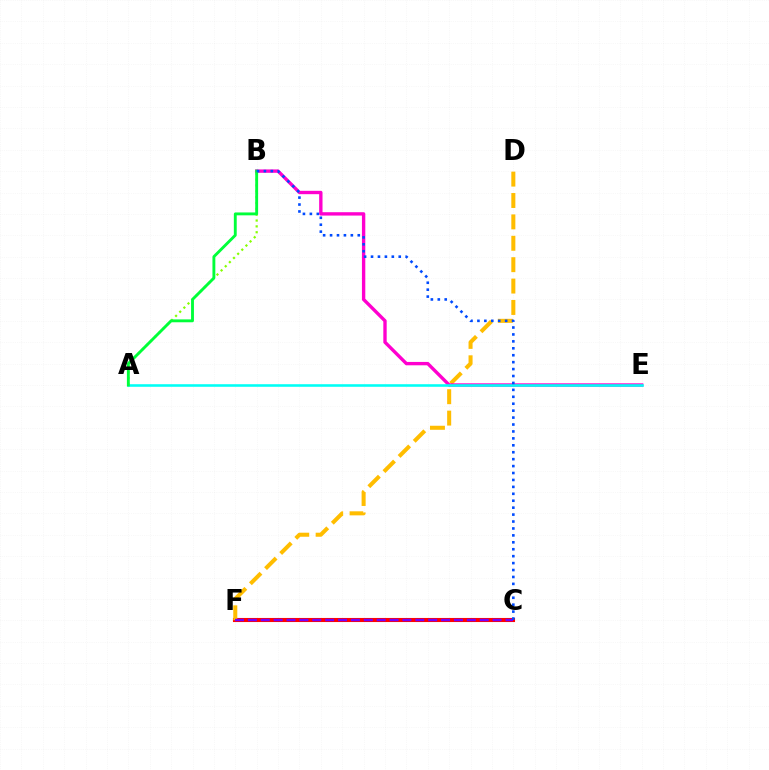{('C', 'F'): [{'color': '#ff0000', 'line_style': 'solid', 'thickness': 2.94}, {'color': '#7200ff', 'line_style': 'dashed', 'thickness': 1.75}], ('D', 'F'): [{'color': '#ffbd00', 'line_style': 'dashed', 'thickness': 2.91}], ('B', 'E'): [{'color': '#ff00cf', 'line_style': 'solid', 'thickness': 2.42}], ('A', 'B'): [{'color': '#84ff00', 'line_style': 'dotted', 'thickness': 1.59}, {'color': '#00ff39', 'line_style': 'solid', 'thickness': 2.07}], ('A', 'E'): [{'color': '#00fff6', 'line_style': 'solid', 'thickness': 1.86}], ('B', 'C'): [{'color': '#004bff', 'line_style': 'dotted', 'thickness': 1.88}]}